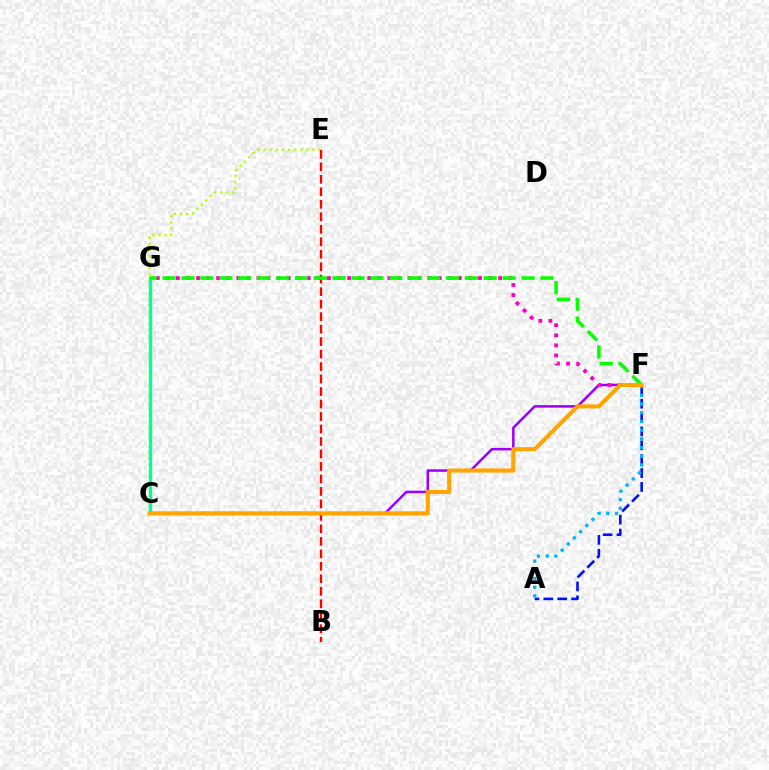{('C', 'E'): [{'color': '#b3ff00', 'line_style': 'dotted', 'thickness': 1.67}], ('C', 'F'): [{'color': '#9b00ff', 'line_style': 'solid', 'thickness': 1.82}, {'color': '#ffa500', 'line_style': 'solid', 'thickness': 2.96}], ('F', 'G'): [{'color': '#ff00bd', 'line_style': 'dotted', 'thickness': 2.74}, {'color': '#08ff00', 'line_style': 'dashed', 'thickness': 2.57}], ('A', 'F'): [{'color': '#0010ff', 'line_style': 'dashed', 'thickness': 1.88}, {'color': '#00b5ff', 'line_style': 'dotted', 'thickness': 2.37}], ('B', 'E'): [{'color': '#ff0000', 'line_style': 'dashed', 'thickness': 1.7}], ('C', 'G'): [{'color': '#00ff9d', 'line_style': 'solid', 'thickness': 2.39}]}